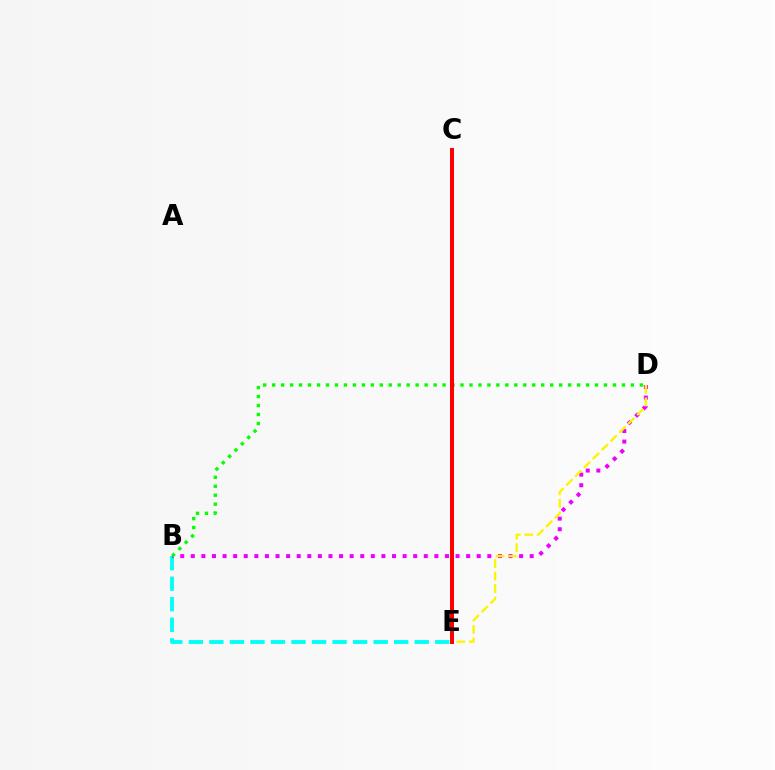{('C', 'E'): [{'color': '#0010ff', 'line_style': 'dashed', 'thickness': 1.78}, {'color': '#ff0000', 'line_style': 'solid', 'thickness': 2.87}], ('B', 'E'): [{'color': '#00fff6', 'line_style': 'dashed', 'thickness': 2.79}], ('B', 'D'): [{'color': '#ee00ff', 'line_style': 'dotted', 'thickness': 2.88}, {'color': '#08ff00', 'line_style': 'dotted', 'thickness': 2.44}], ('D', 'E'): [{'color': '#fcf500', 'line_style': 'dashed', 'thickness': 1.7}]}